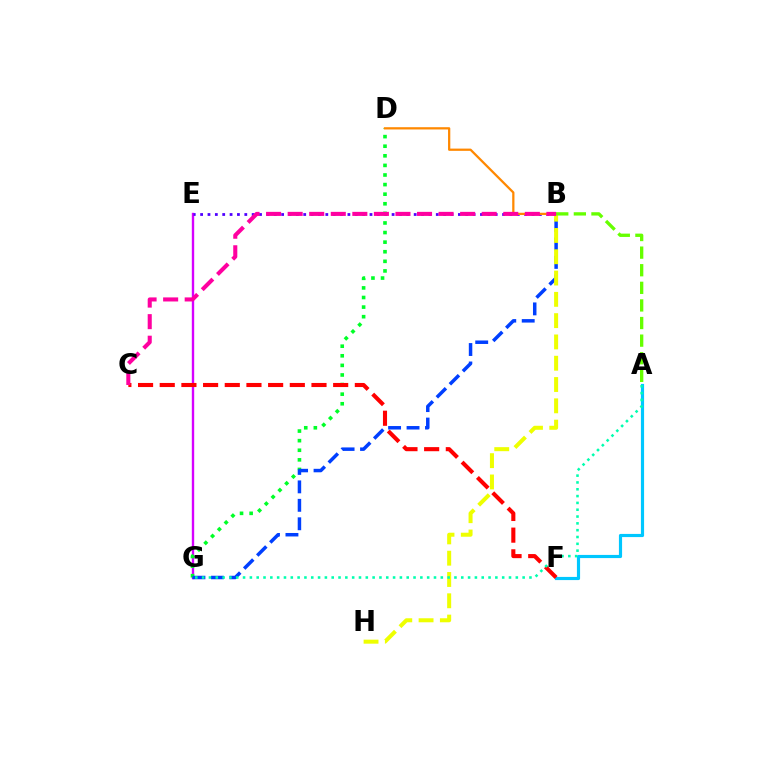{('E', 'G'): [{'color': '#d600ff', 'line_style': 'solid', 'thickness': 1.71}], ('A', 'F'): [{'color': '#00c7ff', 'line_style': 'solid', 'thickness': 2.28}], ('B', 'E'): [{'color': '#4f00ff', 'line_style': 'dotted', 'thickness': 2.0}], ('D', 'G'): [{'color': '#00ff27', 'line_style': 'dotted', 'thickness': 2.61}], ('C', 'F'): [{'color': '#ff0000', 'line_style': 'dashed', 'thickness': 2.95}], ('B', 'G'): [{'color': '#003fff', 'line_style': 'dashed', 'thickness': 2.51}], ('B', 'D'): [{'color': '#ff8800', 'line_style': 'solid', 'thickness': 1.63}], ('B', 'H'): [{'color': '#eeff00', 'line_style': 'dashed', 'thickness': 2.89}], ('A', 'B'): [{'color': '#66ff00', 'line_style': 'dashed', 'thickness': 2.39}], ('B', 'C'): [{'color': '#ff00a0', 'line_style': 'dashed', 'thickness': 2.93}], ('A', 'G'): [{'color': '#00ffaf', 'line_style': 'dotted', 'thickness': 1.85}]}